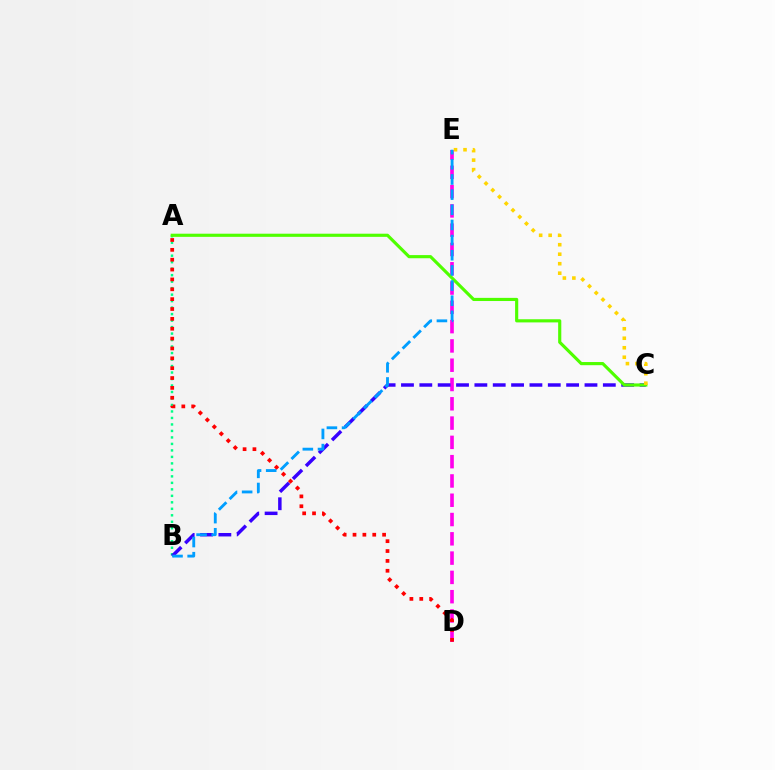{('D', 'E'): [{'color': '#ff00ed', 'line_style': 'dashed', 'thickness': 2.62}], ('A', 'B'): [{'color': '#00ff86', 'line_style': 'dotted', 'thickness': 1.76}], ('B', 'C'): [{'color': '#3700ff', 'line_style': 'dashed', 'thickness': 2.49}], ('A', 'D'): [{'color': '#ff0000', 'line_style': 'dotted', 'thickness': 2.68}], ('A', 'C'): [{'color': '#4fff00', 'line_style': 'solid', 'thickness': 2.27}], ('B', 'E'): [{'color': '#009eff', 'line_style': 'dashed', 'thickness': 2.06}], ('C', 'E'): [{'color': '#ffd500', 'line_style': 'dotted', 'thickness': 2.58}]}